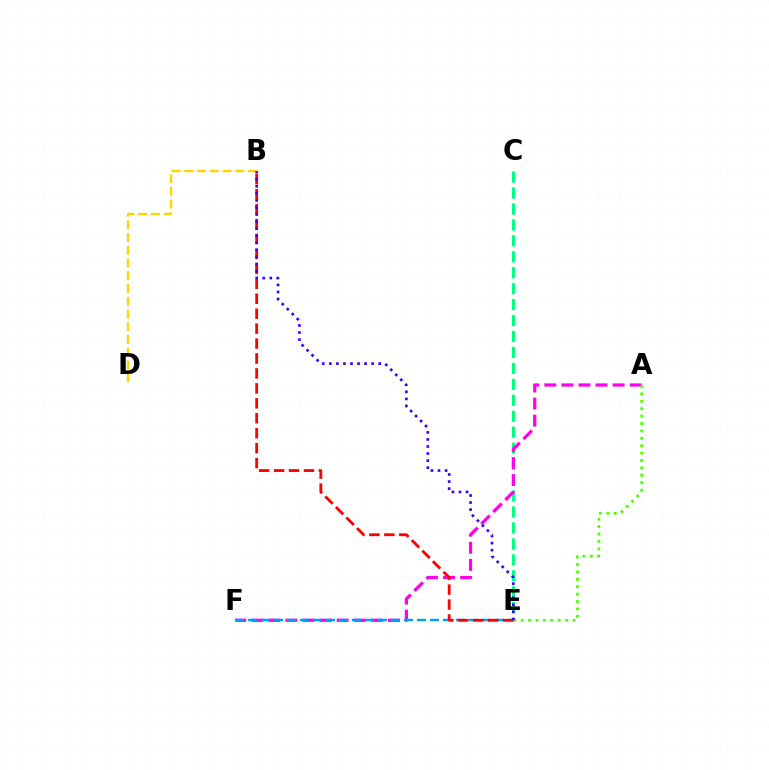{('C', 'E'): [{'color': '#00ff86', 'line_style': 'dashed', 'thickness': 2.17}], ('A', 'F'): [{'color': '#ff00ed', 'line_style': 'dashed', 'thickness': 2.32}], ('B', 'D'): [{'color': '#ffd500', 'line_style': 'dashed', 'thickness': 1.73}], ('E', 'F'): [{'color': '#009eff', 'line_style': 'dashed', 'thickness': 1.77}], ('A', 'E'): [{'color': '#4fff00', 'line_style': 'dotted', 'thickness': 2.01}], ('B', 'E'): [{'color': '#ff0000', 'line_style': 'dashed', 'thickness': 2.03}, {'color': '#3700ff', 'line_style': 'dotted', 'thickness': 1.92}]}